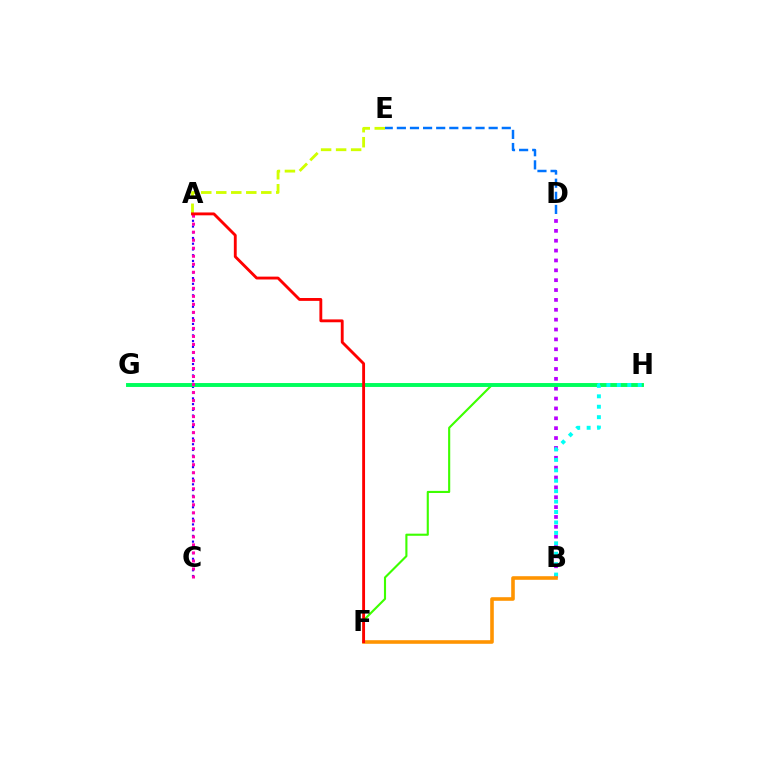{('B', 'D'): [{'color': '#b900ff', 'line_style': 'dotted', 'thickness': 2.68}], ('A', 'C'): [{'color': '#2500ff', 'line_style': 'dotted', 'thickness': 1.56}, {'color': '#ff00ac', 'line_style': 'dotted', 'thickness': 2.18}], ('F', 'H'): [{'color': '#3dff00', 'line_style': 'solid', 'thickness': 1.53}], ('G', 'H'): [{'color': '#00ff5c', 'line_style': 'solid', 'thickness': 2.82}], ('B', 'H'): [{'color': '#00fff6', 'line_style': 'dotted', 'thickness': 2.83}], ('A', 'E'): [{'color': '#d1ff00', 'line_style': 'dashed', 'thickness': 2.04}], ('B', 'F'): [{'color': '#ff9400', 'line_style': 'solid', 'thickness': 2.59}], ('D', 'E'): [{'color': '#0074ff', 'line_style': 'dashed', 'thickness': 1.78}], ('A', 'F'): [{'color': '#ff0000', 'line_style': 'solid', 'thickness': 2.06}]}